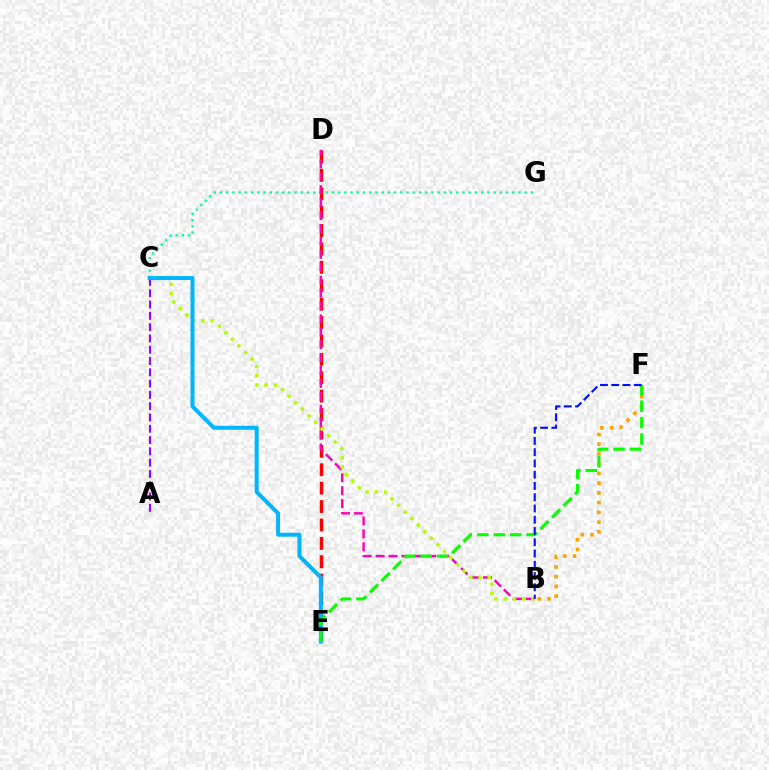{('C', 'G'): [{'color': '#00ff9d', 'line_style': 'dotted', 'thickness': 1.69}], ('A', 'C'): [{'color': '#9b00ff', 'line_style': 'dashed', 'thickness': 1.53}], ('D', 'E'): [{'color': '#ff0000', 'line_style': 'dashed', 'thickness': 2.5}], ('B', 'D'): [{'color': '#ff00bd', 'line_style': 'dashed', 'thickness': 1.75}], ('B', 'C'): [{'color': '#b3ff00', 'line_style': 'dotted', 'thickness': 2.52}], ('B', 'F'): [{'color': '#ffa500', 'line_style': 'dotted', 'thickness': 2.65}, {'color': '#0010ff', 'line_style': 'dashed', 'thickness': 1.53}], ('C', 'E'): [{'color': '#00b5ff', 'line_style': 'solid', 'thickness': 2.86}], ('E', 'F'): [{'color': '#08ff00', 'line_style': 'dashed', 'thickness': 2.23}]}